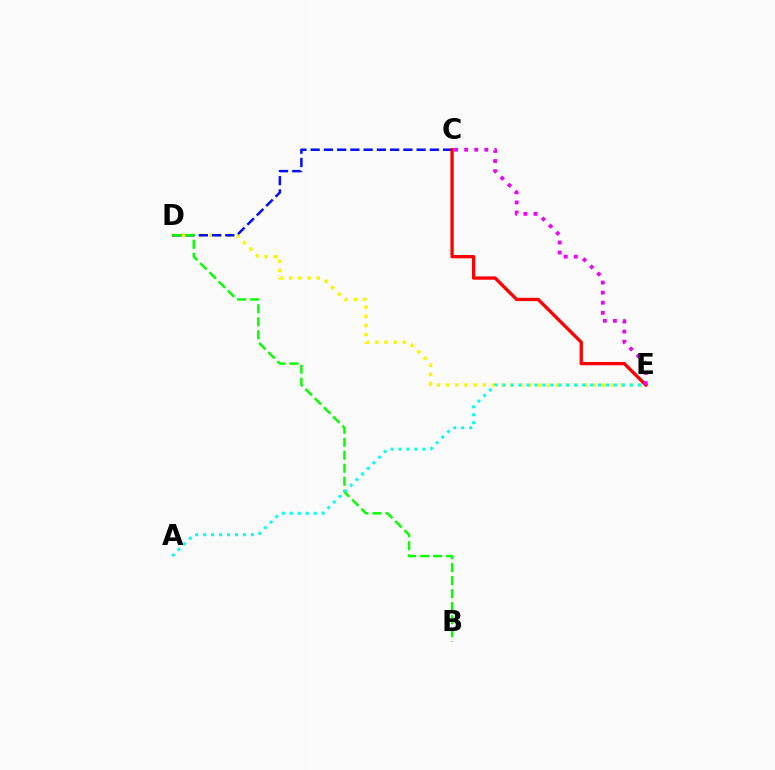{('D', 'E'): [{'color': '#fcf500', 'line_style': 'dotted', 'thickness': 2.49}], ('C', 'D'): [{'color': '#0010ff', 'line_style': 'dashed', 'thickness': 1.8}], ('C', 'E'): [{'color': '#ff0000', 'line_style': 'solid', 'thickness': 2.39}, {'color': '#ee00ff', 'line_style': 'dotted', 'thickness': 2.74}], ('B', 'D'): [{'color': '#08ff00', 'line_style': 'dashed', 'thickness': 1.77}], ('A', 'E'): [{'color': '#00fff6', 'line_style': 'dotted', 'thickness': 2.16}]}